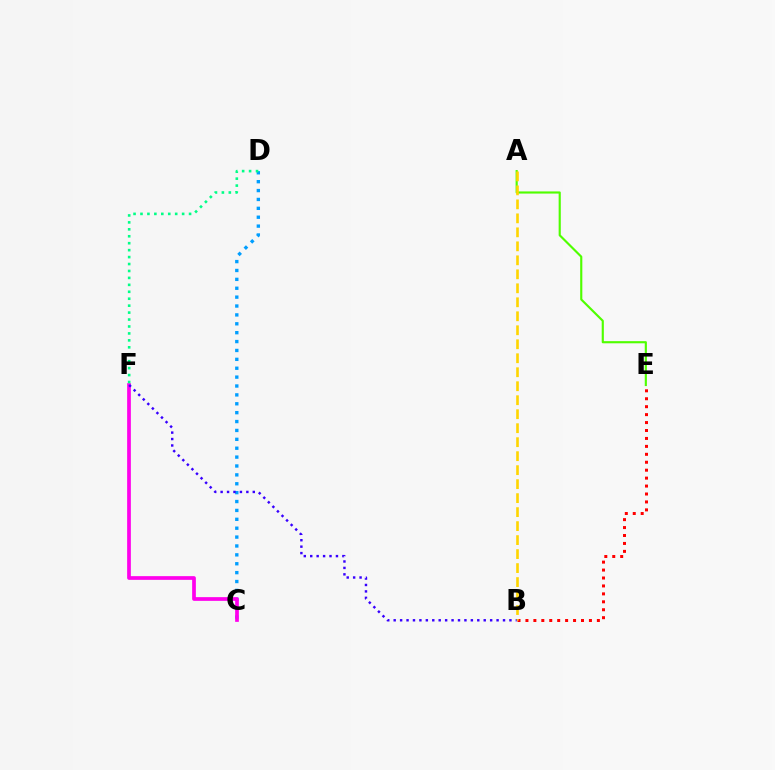{('C', 'D'): [{'color': '#009eff', 'line_style': 'dotted', 'thickness': 2.41}], ('B', 'E'): [{'color': '#ff0000', 'line_style': 'dotted', 'thickness': 2.16}], ('C', 'F'): [{'color': '#ff00ed', 'line_style': 'solid', 'thickness': 2.67}], ('A', 'E'): [{'color': '#4fff00', 'line_style': 'solid', 'thickness': 1.54}], ('A', 'B'): [{'color': '#ffd500', 'line_style': 'dashed', 'thickness': 1.9}], ('D', 'F'): [{'color': '#00ff86', 'line_style': 'dotted', 'thickness': 1.89}], ('B', 'F'): [{'color': '#3700ff', 'line_style': 'dotted', 'thickness': 1.75}]}